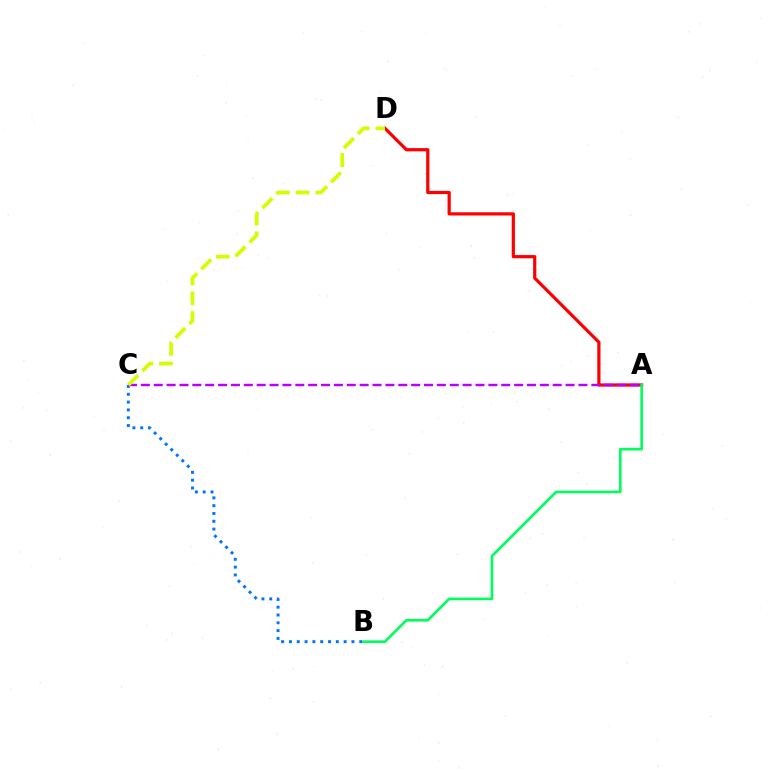{('B', 'C'): [{'color': '#0074ff', 'line_style': 'dotted', 'thickness': 2.12}], ('A', 'D'): [{'color': '#ff0000', 'line_style': 'solid', 'thickness': 2.32}], ('A', 'C'): [{'color': '#b900ff', 'line_style': 'dashed', 'thickness': 1.75}], ('A', 'B'): [{'color': '#00ff5c', 'line_style': 'solid', 'thickness': 1.91}], ('C', 'D'): [{'color': '#d1ff00', 'line_style': 'dashed', 'thickness': 2.69}]}